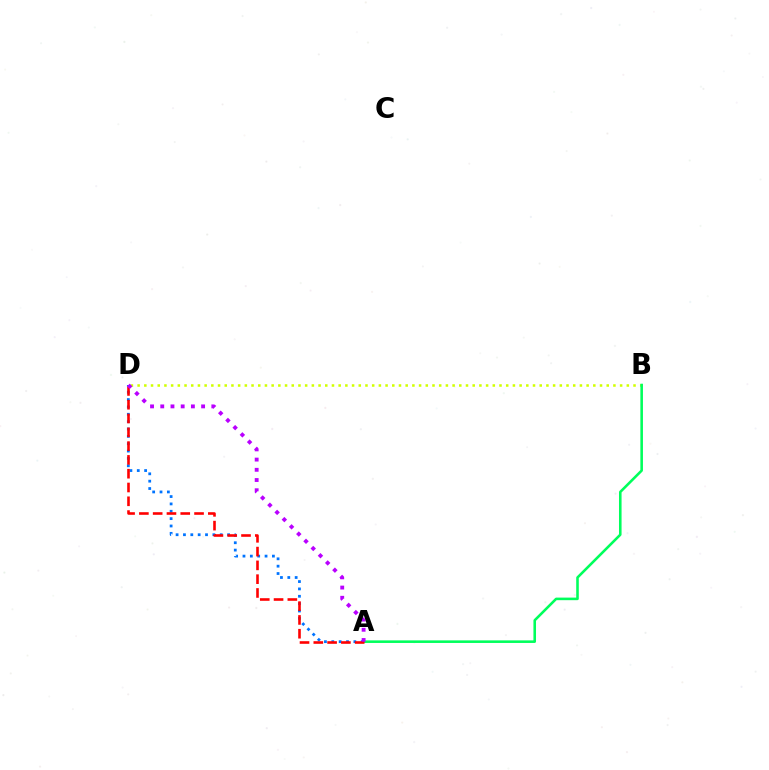{('B', 'D'): [{'color': '#d1ff00', 'line_style': 'dotted', 'thickness': 1.82}], ('A', 'B'): [{'color': '#00ff5c', 'line_style': 'solid', 'thickness': 1.86}], ('A', 'D'): [{'color': '#0074ff', 'line_style': 'dotted', 'thickness': 2.0}, {'color': '#ff0000', 'line_style': 'dashed', 'thickness': 1.87}, {'color': '#b900ff', 'line_style': 'dotted', 'thickness': 2.77}]}